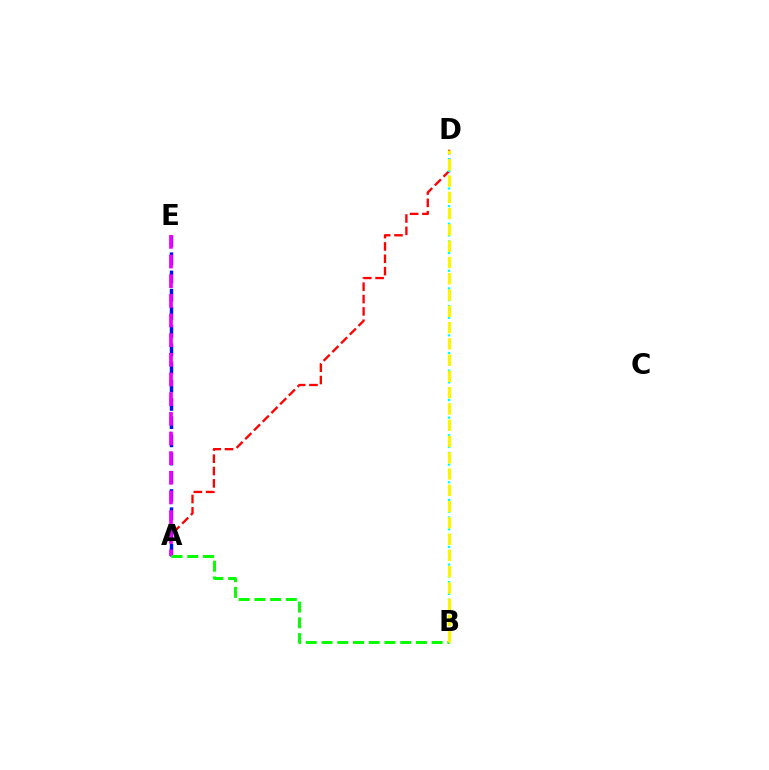{('A', 'D'): [{'color': '#ff0000', 'line_style': 'dashed', 'thickness': 1.68}], ('A', 'E'): [{'color': '#0010ff', 'line_style': 'dashed', 'thickness': 2.47}, {'color': '#ee00ff', 'line_style': 'dashed', 'thickness': 2.67}], ('B', 'D'): [{'color': '#00fff6', 'line_style': 'dotted', 'thickness': 1.6}, {'color': '#fcf500', 'line_style': 'dashed', 'thickness': 2.21}], ('A', 'B'): [{'color': '#08ff00', 'line_style': 'dashed', 'thickness': 2.14}]}